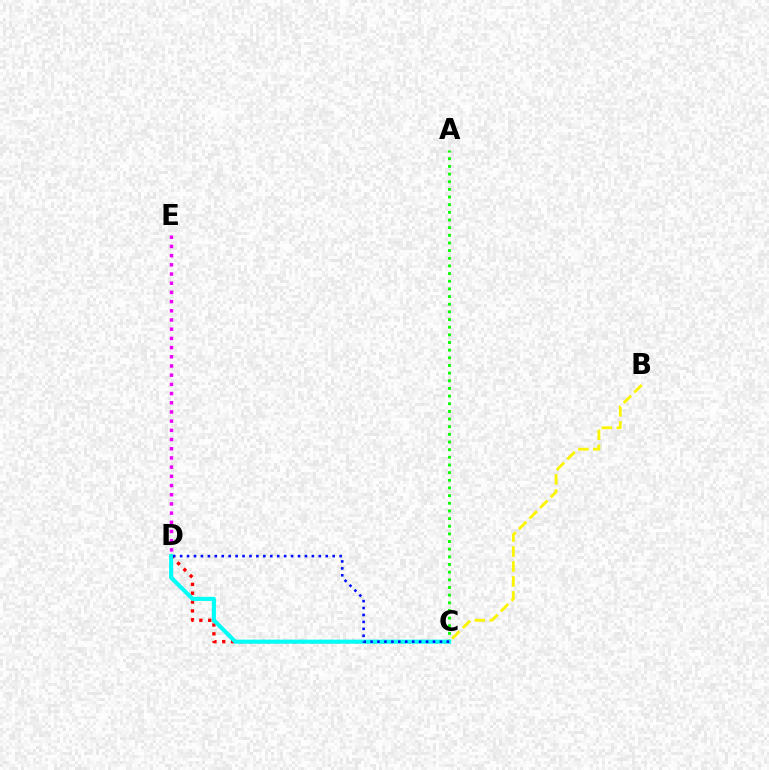{('A', 'C'): [{'color': '#08ff00', 'line_style': 'dotted', 'thickness': 2.08}], ('C', 'D'): [{'color': '#ff0000', 'line_style': 'dotted', 'thickness': 2.41}, {'color': '#00fff6', 'line_style': 'solid', 'thickness': 2.94}, {'color': '#0010ff', 'line_style': 'dotted', 'thickness': 1.88}], ('B', 'C'): [{'color': '#fcf500', 'line_style': 'dashed', 'thickness': 2.03}], ('D', 'E'): [{'color': '#ee00ff', 'line_style': 'dotted', 'thickness': 2.5}]}